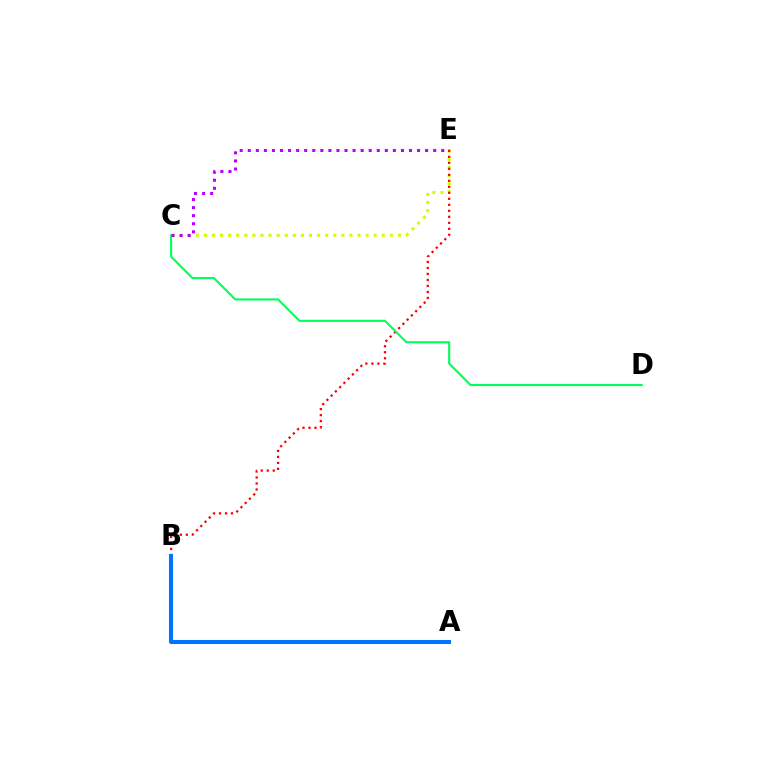{('C', 'E'): [{'color': '#d1ff00', 'line_style': 'dotted', 'thickness': 2.2}, {'color': '#b900ff', 'line_style': 'dotted', 'thickness': 2.19}], ('B', 'E'): [{'color': '#ff0000', 'line_style': 'dotted', 'thickness': 1.63}], ('C', 'D'): [{'color': '#00ff5c', 'line_style': 'solid', 'thickness': 1.51}], ('A', 'B'): [{'color': '#0074ff', 'line_style': 'solid', 'thickness': 2.92}]}